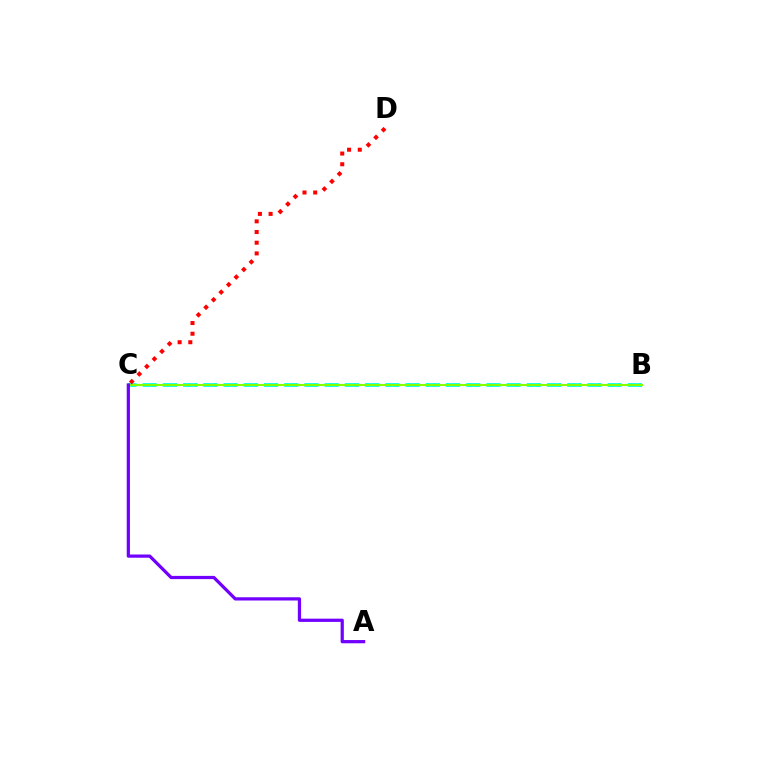{('B', 'C'): [{'color': '#00fff6', 'line_style': 'dashed', 'thickness': 2.75}, {'color': '#84ff00', 'line_style': 'solid', 'thickness': 1.54}], ('A', 'C'): [{'color': '#7200ff', 'line_style': 'solid', 'thickness': 2.32}], ('C', 'D'): [{'color': '#ff0000', 'line_style': 'dotted', 'thickness': 2.9}]}